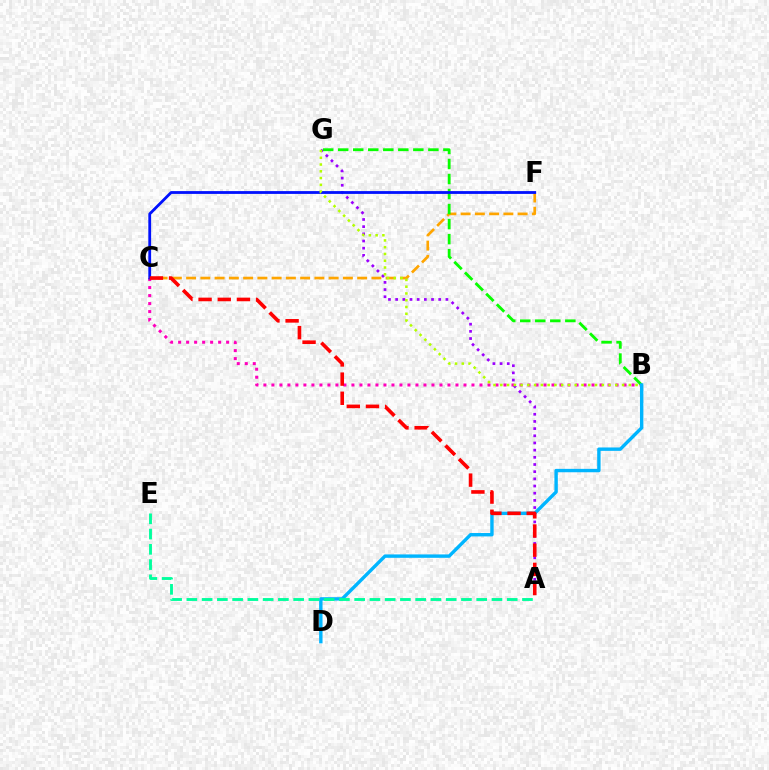{('C', 'F'): [{'color': '#ffa500', 'line_style': 'dashed', 'thickness': 1.94}, {'color': '#0010ff', 'line_style': 'solid', 'thickness': 2.02}], ('B', 'C'): [{'color': '#ff00bd', 'line_style': 'dotted', 'thickness': 2.17}], ('A', 'G'): [{'color': '#9b00ff', 'line_style': 'dotted', 'thickness': 1.95}], ('B', 'G'): [{'color': '#08ff00', 'line_style': 'dashed', 'thickness': 2.04}, {'color': '#b3ff00', 'line_style': 'dotted', 'thickness': 1.84}], ('B', 'D'): [{'color': '#00b5ff', 'line_style': 'solid', 'thickness': 2.44}], ('A', 'E'): [{'color': '#00ff9d', 'line_style': 'dashed', 'thickness': 2.07}], ('A', 'C'): [{'color': '#ff0000', 'line_style': 'dashed', 'thickness': 2.6}]}